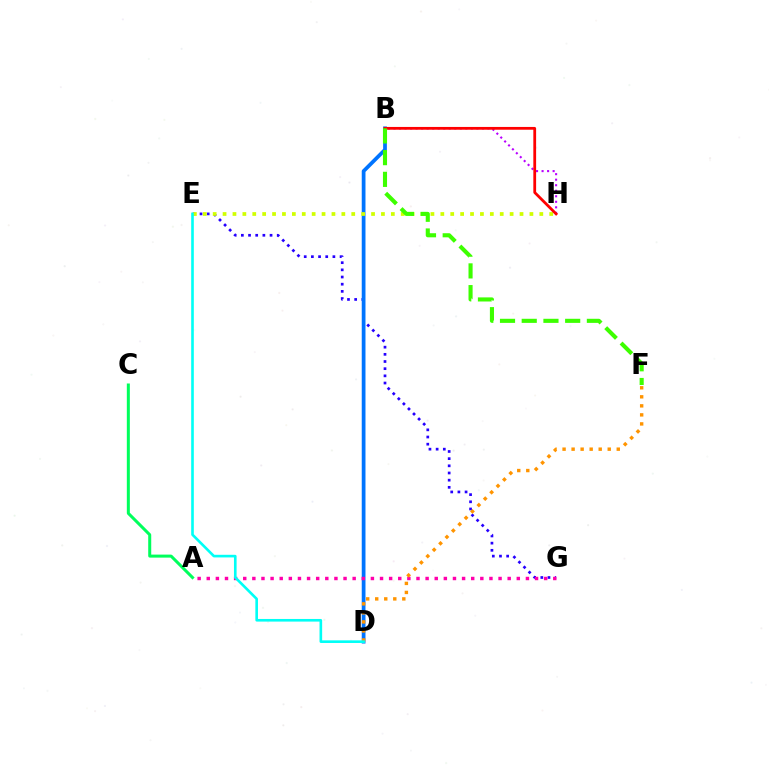{('B', 'H'): [{'color': '#b900ff', 'line_style': 'dotted', 'thickness': 1.5}, {'color': '#ff0000', 'line_style': 'solid', 'thickness': 2.0}], ('E', 'G'): [{'color': '#2500ff', 'line_style': 'dotted', 'thickness': 1.95}], ('B', 'D'): [{'color': '#0074ff', 'line_style': 'solid', 'thickness': 2.7}], ('E', 'H'): [{'color': '#d1ff00', 'line_style': 'dotted', 'thickness': 2.69}], ('A', 'G'): [{'color': '#ff00ac', 'line_style': 'dotted', 'thickness': 2.48}], ('D', 'F'): [{'color': '#ff9400', 'line_style': 'dotted', 'thickness': 2.45}], ('A', 'C'): [{'color': '#00ff5c', 'line_style': 'solid', 'thickness': 2.17}], ('D', 'E'): [{'color': '#00fff6', 'line_style': 'solid', 'thickness': 1.89}], ('B', 'F'): [{'color': '#3dff00', 'line_style': 'dashed', 'thickness': 2.95}]}